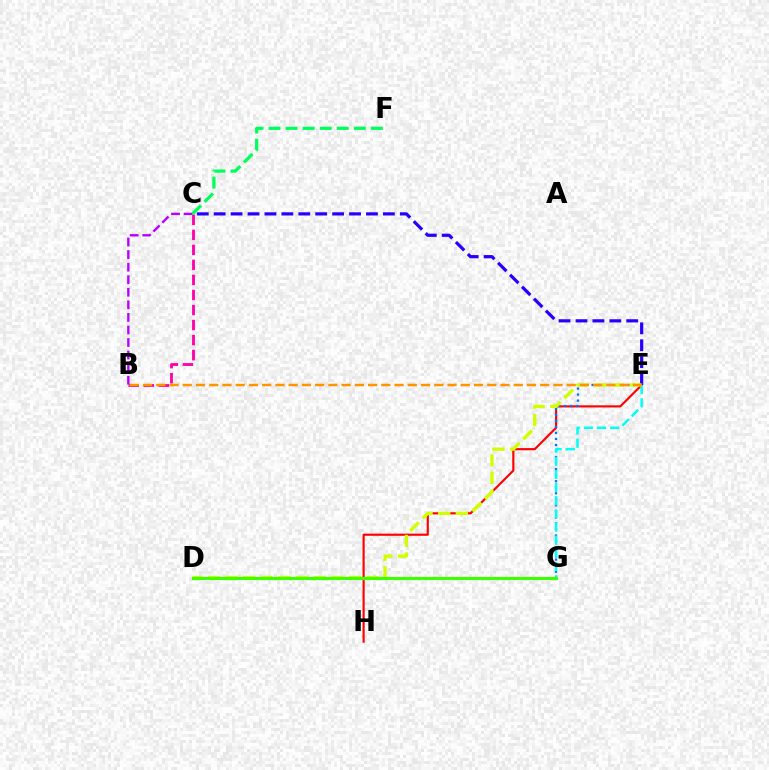{('E', 'H'): [{'color': '#ff0000', 'line_style': 'solid', 'thickness': 1.54}], ('E', 'G'): [{'color': '#0074ff', 'line_style': 'dotted', 'thickness': 1.64}, {'color': '#00fff6', 'line_style': 'dashed', 'thickness': 1.79}], ('C', 'E'): [{'color': '#2500ff', 'line_style': 'dashed', 'thickness': 2.3}], ('B', 'C'): [{'color': '#ff00ac', 'line_style': 'dashed', 'thickness': 2.04}, {'color': '#b900ff', 'line_style': 'dashed', 'thickness': 1.71}], ('D', 'E'): [{'color': '#d1ff00', 'line_style': 'dashed', 'thickness': 2.39}], ('D', 'G'): [{'color': '#3dff00', 'line_style': 'solid', 'thickness': 2.25}], ('B', 'E'): [{'color': '#ff9400', 'line_style': 'dashed', 'thickness': 1.8}], ('C', 'F'): [{'color': '#00ff5c', 'line_style': 'dashed', 'thickness': 2.32}]}